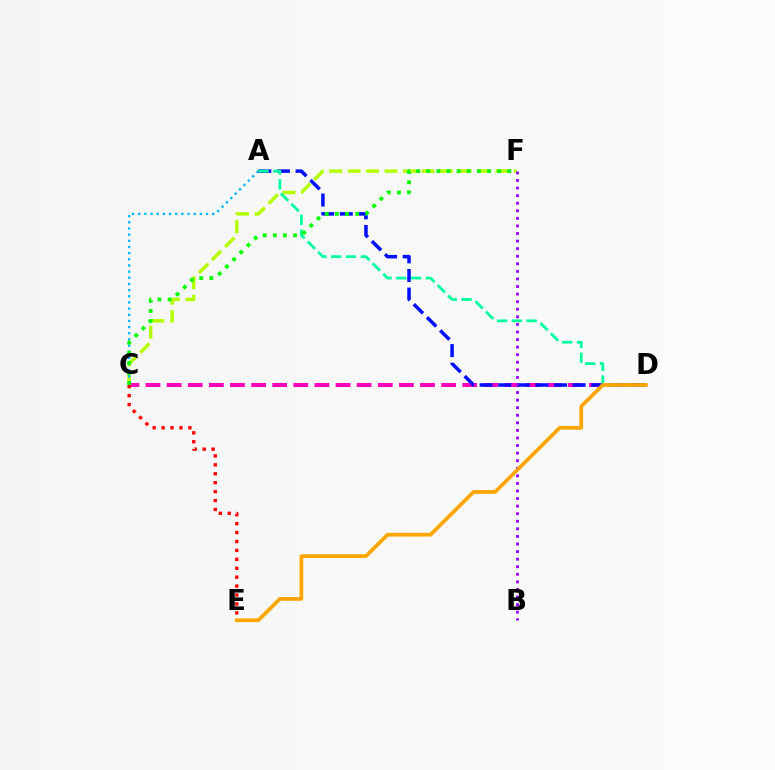{('C', 'F'): [{'color': '#b3ff00', 'line_style': 'dashed', 'thickness': 2.51}, {'color': '#08ff00', 'line_style': 'dotted', 'thickness': 2.75}], ('A', 'C'): [{'color': '#00b5ff', 'line_style': 'dotted', 'thickness': 1.67}], ('C', 'D'): [{'color': '#ff00bd', 'line_style': 'dashed', 'thickness': 2.87}], ('A', 'D'): [{'color': '#0010ff', 'line_style': 'dashed', 'thickness': 2.53}, {'color': '#00ff9d', 'line_style': 'dashed', 'thickness': 2.01}], ('B', 'F'): [{'color': '#9b00ff', 'line_style': 'dotted', 'thickness': 2.06}], ('C', 'E'): [{'color': '#ff0000', 'line_style': 'dotted', 'thickness': 2.42}], ('D', 'E'): [{'color': '#ffa500', 'line_style': 'solid', 'thickness': 2.67}]}